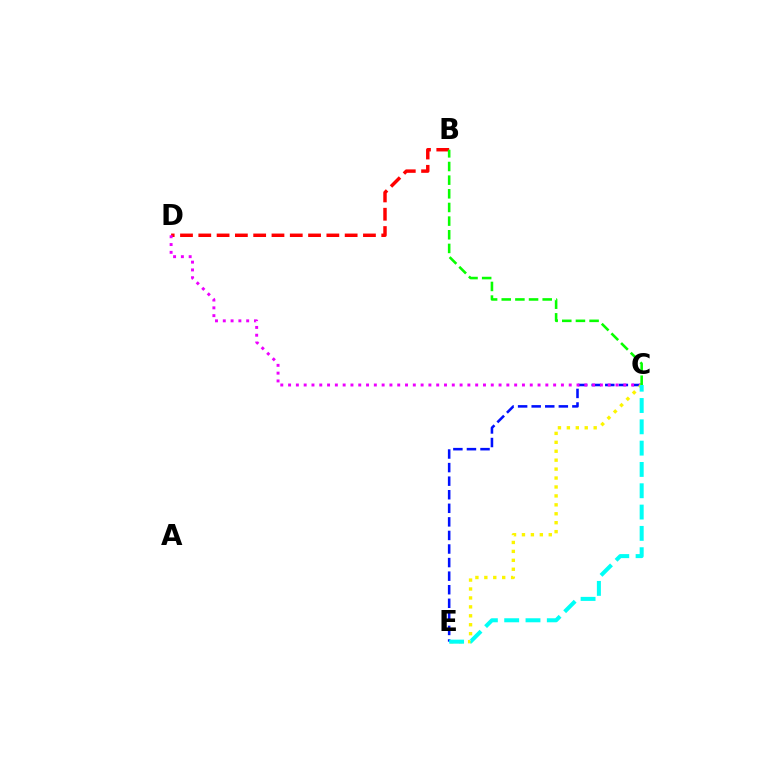{('C', 'E'): [{'color': '#0010ff', 'line_style': 'dashed', 'thickness': 1.84}, {'color': '#fcf500', 'line_style': 'dotted', 'thickness': 2.43}, {'color': '#00fff6', 'line_style': 'dashed', 'thickness': 2.9}], ('B', 'D'): [{'color': '#ff0000', 'line_style': 'dashed', 'thickness': 2.49}], ('C', 'D'): [{'color': '#ee00ff', 'line_style': 'dotted', 'thickness': 2.12}], ('B', 'C'): [{'color': '#08ff00', 'line_style': 'dashed', 'thickness': 1.85}]}